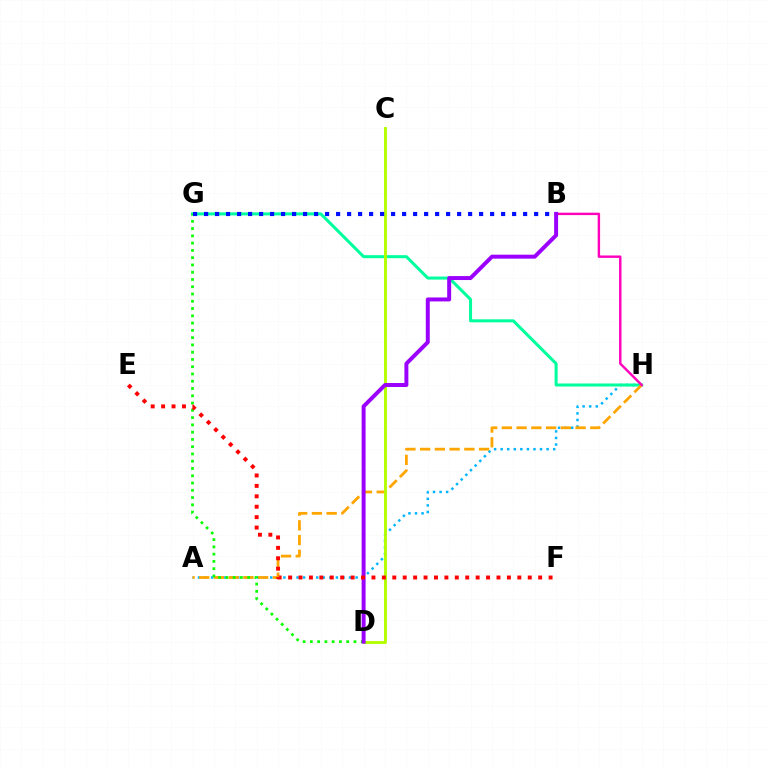{('A', 'H'): [{'color': '#00b5ff', 'line_style': 'dotted', 'thickness': 1.78}, {'color': '#ffa500', 'line_style': 'dashed', 'thickness': 2.0}], ('G', 'H'): [{'color': '#00ff9d', 'line_style': 'solid', 'thickness': 2.18}], ('D', 'G'): [{'color': '#08ff00', 'line_style': 'dotted', 'thickness': 1.98}], ('B', 'H'): [{'color': '#ff00bd', 'line_style': 'solid', 'thickness': 1.74}], ('C', 'D'): [{'color': '#b3ff00', 'line_style': 'solid', 'thickness': 2.08}], ('B', 'D'): [{'color': '#9b00ff', 'line_style': 'solid', 'thickness': 2.85}], ('B', 'G'): [{'color': '#0010ff', 'line_style': 'dotted', 'thickness': 2.99}], ('E', 'F'): [{'color': '#ff0000', 'line_style': 'dotted', 'thickness': 2.83}]}